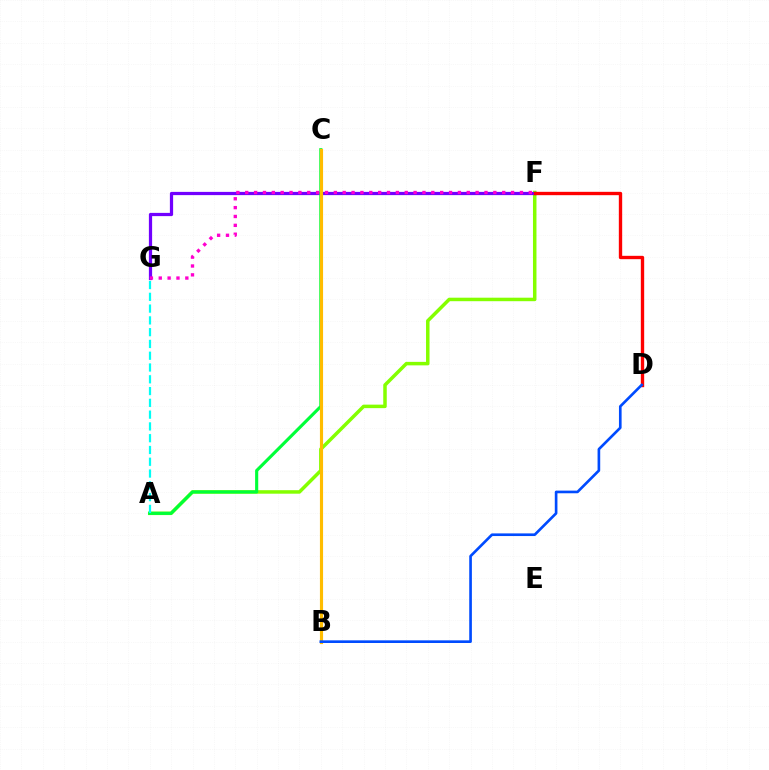{('A', 'F'): [{'color': '#84ff00', 'line_style': 'solid', 'thickness': 2.52}], ('F', 'G'): [{'color': '#7200ff', 'line_style': 'solid', 'thickness': 2.33}, {'color': '#ff00cf', 'line_style': 'dotted', 'thickness': 2.41}], ('D', 'F'): [{'color': '#ff0000', 'line_style': 'solid', 'thickness': 2.41}], ('A', 'C'): [{'color': '#00ff39', 'line_style': 'solid', 'thickness': 2.25}], ('B', 'C'): [{'color': '#ffbd00', 'line_style': 'solid', 'thickness': 2.26}], ('B', 'D'): [{'color': '#004bff', 'line_style': 'solid', 'thickness': 1.91}], ('A', 'G'): [{'color': '#00fff6', 'line_style': 'dashed', 'thickness': 1.6}]}